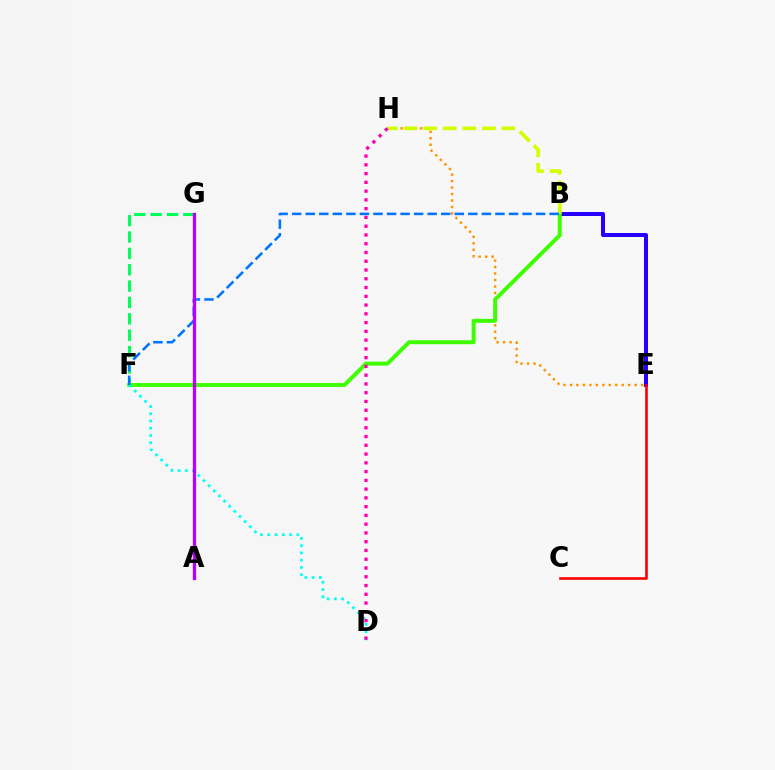{('F', 'G'): [{'color': '#00ff5c', 'line_style': 'dashed', 'thickness': 2.22}], ('B', 'E'): [{'color': '#2500ff', 'line_style': 'solid', 'thickness': 2.89}], ('E', 'H'): [{'color': '#ff9400', 'line_style': 'dotted', 'thickness': 1.76}], ('B', 'F'): [{'color': '#3dff00', 'line_style': 'solid', 'thickness': 2.83}, {'color': '#0074ff', 'line_style': 'dashed', 'thickness': 1.84}], ('B', 'H'): [{'color': '#d1ff00', 'line_style': 'dashed', 'thickness': 2.66}], ('D', 'F'): [{'color': '#00fff6', 'line_style': 'dotted', 'thickness': 1.97}], ('C', 'E'): [{'color': '#ff0000', 'line_style': 'solid', 'thickness': 1.9}], ('D', 'H'): [{'color': '#ff00ac', 'line_style': 'dotted', 'thickness': 2.38}], ('A', 'G'): [{'color': '#b900ff', 'line_style': 'solid', 'thickness': 2.38}]}